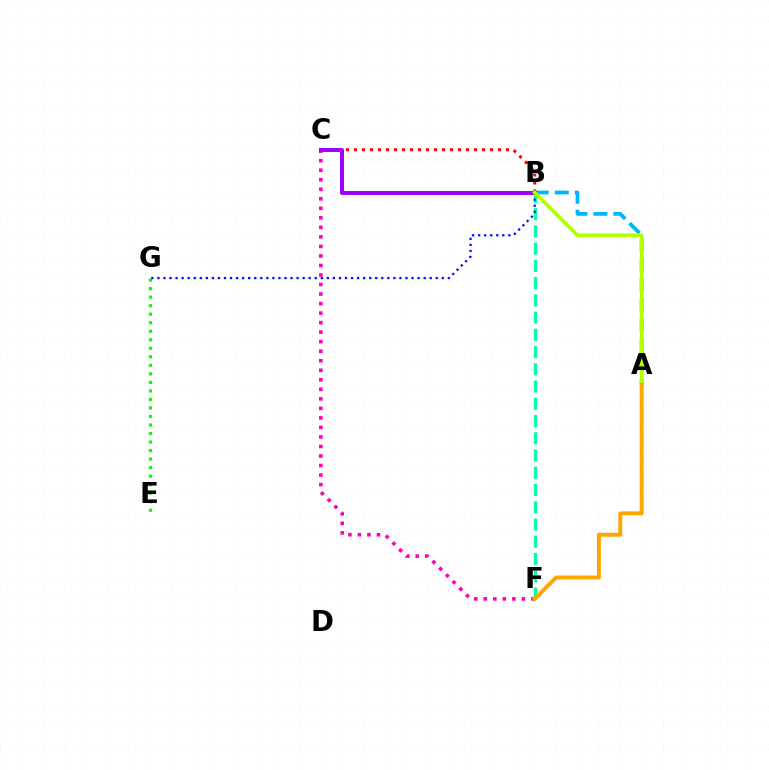{('E', 'G'): [{'color': '#08ff00', 'line_style': 'dotted', 'thickness': 2.32}], ('B', 'F'): [{'color': '#00ff9d', 'line_style': 'dashed', 'thickness': 2.34}], ('C', 'F'): [{'color': '#ff00bd', 'line_style': 'dotted', 'thickness': 2.59}], ('B', 'G'): [{'color': '#0010ff', 'line_style': 'dotted', 'thickness': 1.64}], ('A', 'B'): [{'color': '#00b5ff', 'line_style': 'dashed', 'thickness': 2.72}, {'color': '#b3ff00', 'line_style': 'solid', 'thickness': 2.61}], ('B', 'C'): [{'color': '#ff0000', 'line_style': 'dotted', 'thickness': 2.17}, {'color': '#9b00ff', 'line_style': 'solid', 'thickness': 2.84}], ('A', 'F'): [{'color': '#ffa500', 'line_style': 'solid', 'thickness': 2.84}]}